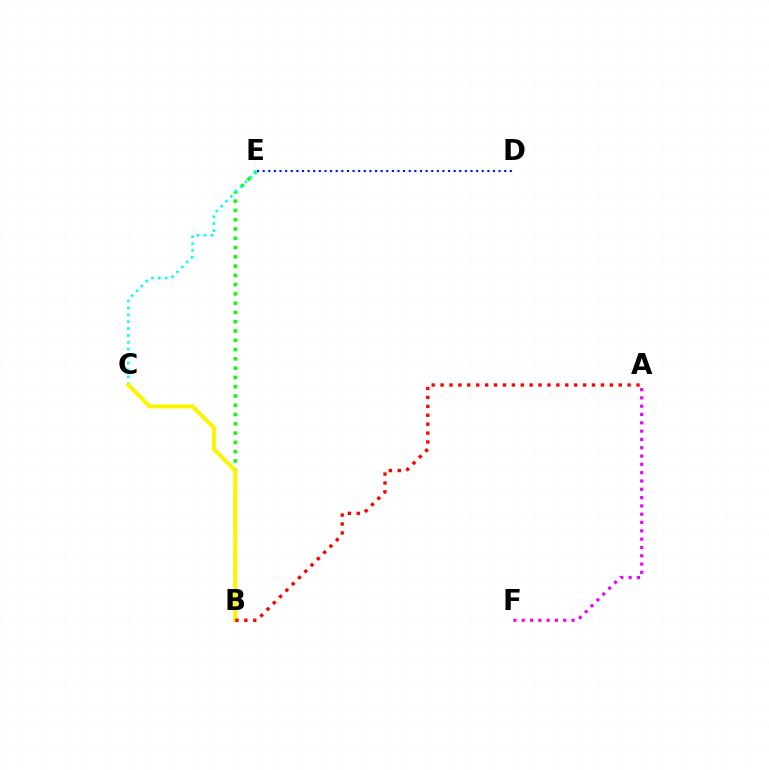{('B', 'E'): [{'color': '#08ff00', 'line_style': 'dotted', 'thickness': 2.52}], ('C', 'E'): [{'color': '#00fff6', 'line_style': 'dotted', 'thickness': 1.87}], ('D', 'E'): [{'color': '#0010ff', 'line_style': 'dotted', 'thickness': 1.53}], ('B', 'C'): [{'color': '#fcf500', 'line_style': 'solid', 'thickness': 2.89}], ('A', 'B'): [{'color': '#ff0000', 'line_style': 'dotted', 'thickness': 2.42}], ('A', 'F'): [{'color': '#ee00ff', 'line_style': 'dotted', 'thickness': 2.26}]}